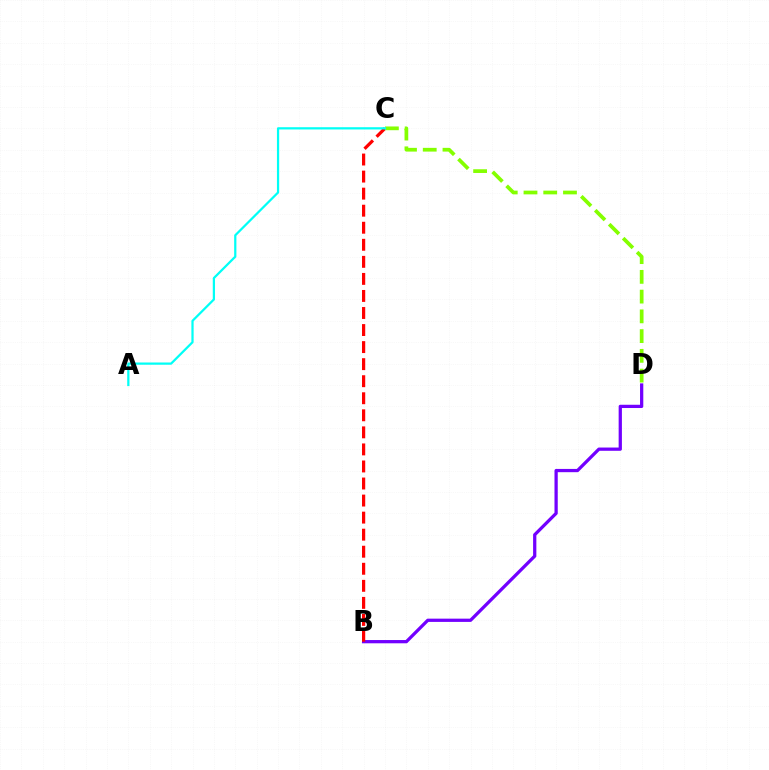{('B', 'D'): [{'color': '#7200ff', 'line_style': 'solid', 'thickness': 2.34}], ('B', 'C'): [{'color': '#ff0000', 'line_style': 'dashed', 'thickness': 2.32}], ('C', 'D'): [{'color': '#84ff00', 'line_style': 'dashed', 'thickness': 2.68}], ('A', 'C'): [{'color': '#00fff6', 'line_style': 'solid', 'thickness': 1.61}]}